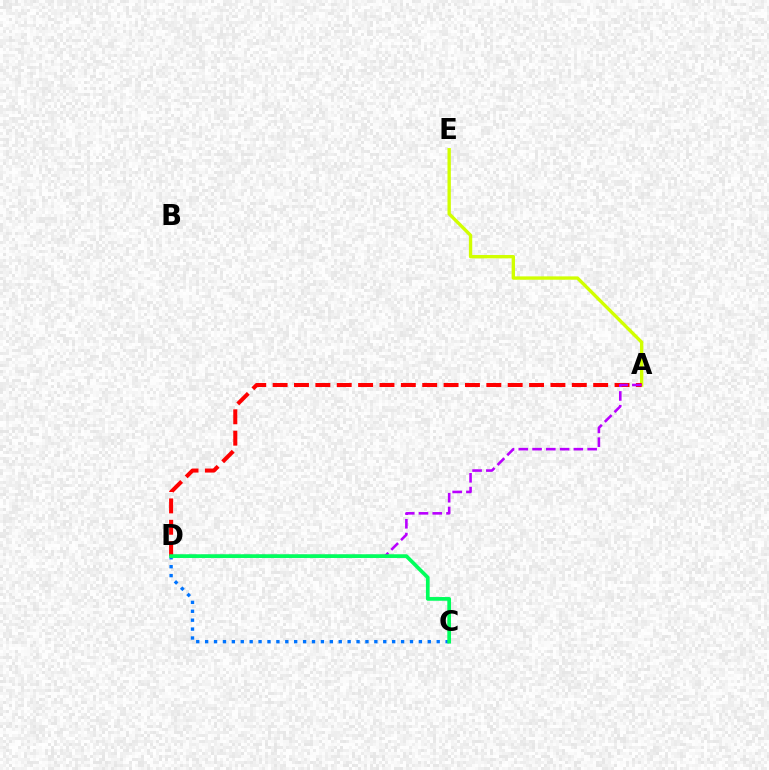{('A', 'E'): [{'color': '#d1ff00', 'line_style': 'solid', 'thickness': 2.41}], ('A', 'D'): [{'color': '#ff0000', 'line_style': 'dashed', 'thickness': 2.9}, {'color': '#b900ff', 'line_style': 'dashed', 'thickness': 1.87}], ('C', 'D'): [{'color': '#0074ff', 'line_style': 'dotted', 'thickness': 2.42}, {'color': '#00ff5c', 'line_style': 'solid', 'thickness': 2.67}]}